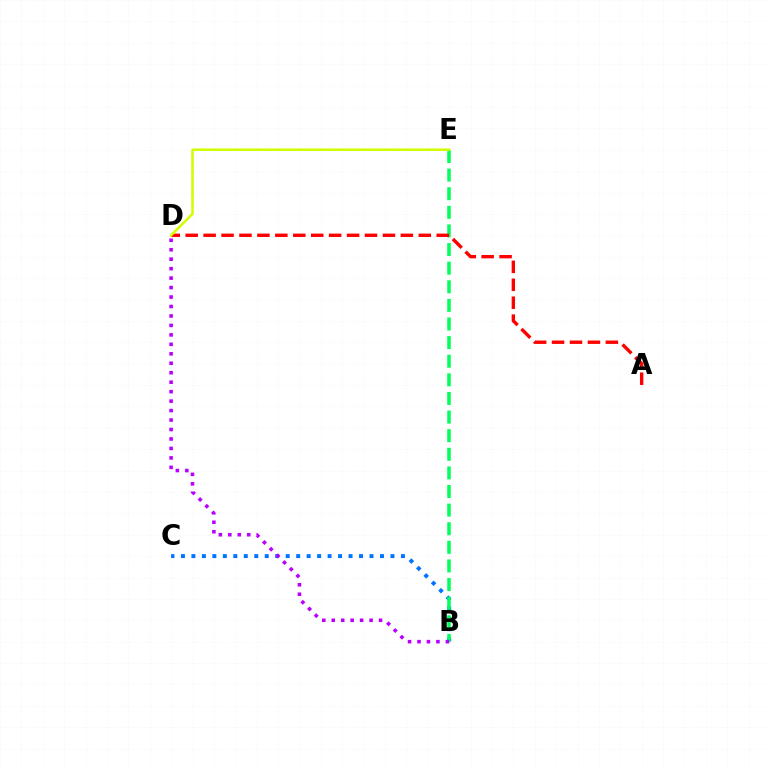{('B', 'C'): [{'color': '#0074ff', 'line_style': 'dotted', 'thickness': 2.85}], ('B', 'E'): [{'color': '#00ff5c', 'line_style': 'dashed', 'thickness': 2.53}], ('B', 'D'): [{'color': '#b900ff', 'line_style': 'dotted', 'thickness': 2.57}], ('A', 'D'): [{'color': '#ff0000', 'line_style': 'dashed', 'thickness': 2.44}], ('D', 'E'): [{'color': '#d1ff00', 'line_style': 'solid', 'thickness': 1.82}]}